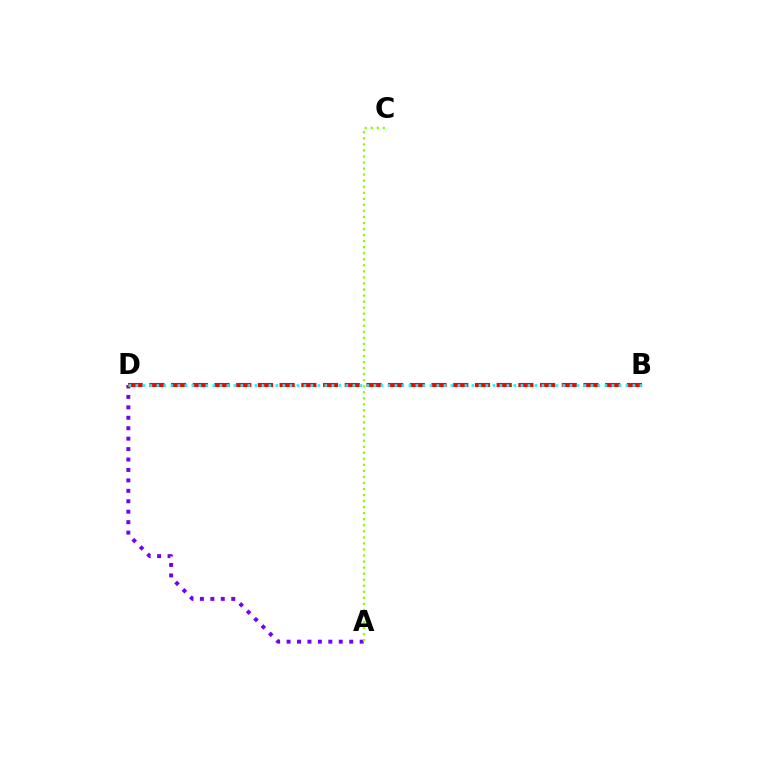{('A', 'D'): [{'color': '#7200ff', 'line_style': 'dotted', 'thickness': 2.84}], ('A', 'C'): [{'color': '#84ff00', 'line_style': 'dotted', 'thickness': 1.64}], ('B', 'D'): [{'color': '#ff0000', 'line_style': 'dashed', 'thickness': 2.95}, {'color': '#00fff6', 'line_style': 'dotted', 'thickness': 1.9}]}